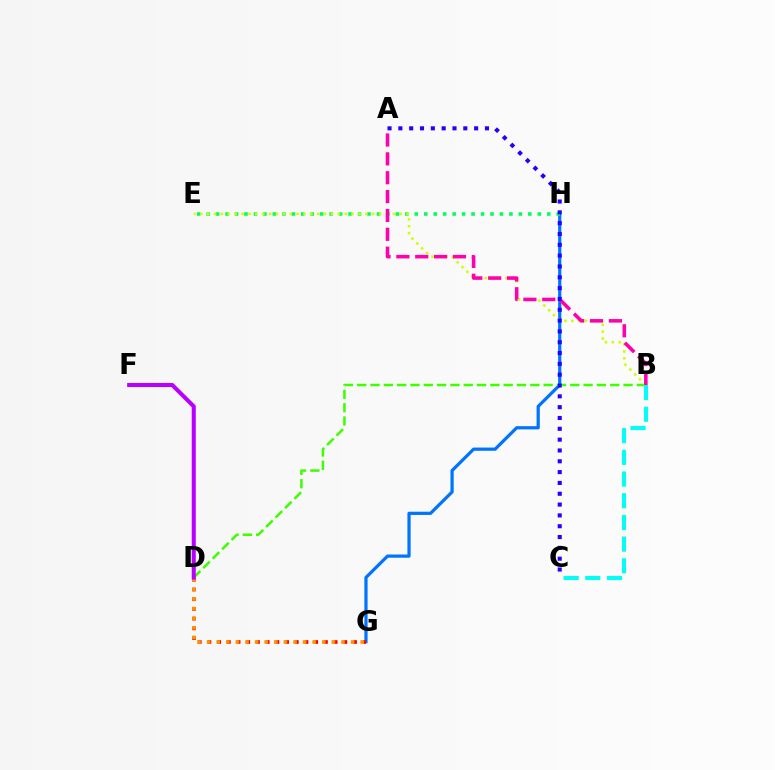{('G', 'H'): [{'color': '#0074ff', 'line_style': 'solid', 'thickness': 2.32}], ('B', 'D'): [{'color': '#3dff00', 'line_style': 'dashed', 'thickness': 1.81}], ('E', 'H'): [{'color': '#00ff5c', 'line_style': 'dotted', 'thickness': 2.57}], ('B', 'E'): [{'color': '#d1ff00', 'line_style': 'dotted', 'thickness': 1.87}], ('A', 'B'): [{'color': '#ff00ac', 'line_style': 'dashed', 'thickness': 2.56}], ('B', 'C'): [{'color': '#00fff6', 'line_style': 'dashed', 'thickness': 2.95}], ('D', 'G'): [{'color': '#ff0000', 'line_style': 'dotted', 'thickness': 2.64}, {'color': '#ff9400', 'line_style': 'dotted', 'thickness': 2.61}], ('A', 'C'): [{'color': '#2500ff', 'line_style': 'dotted', 'thickness': 2.94}], ('D', 'F'): [{'color': '#b900ff', 'line_style': 'solid', 'thickness': 2.92}]}